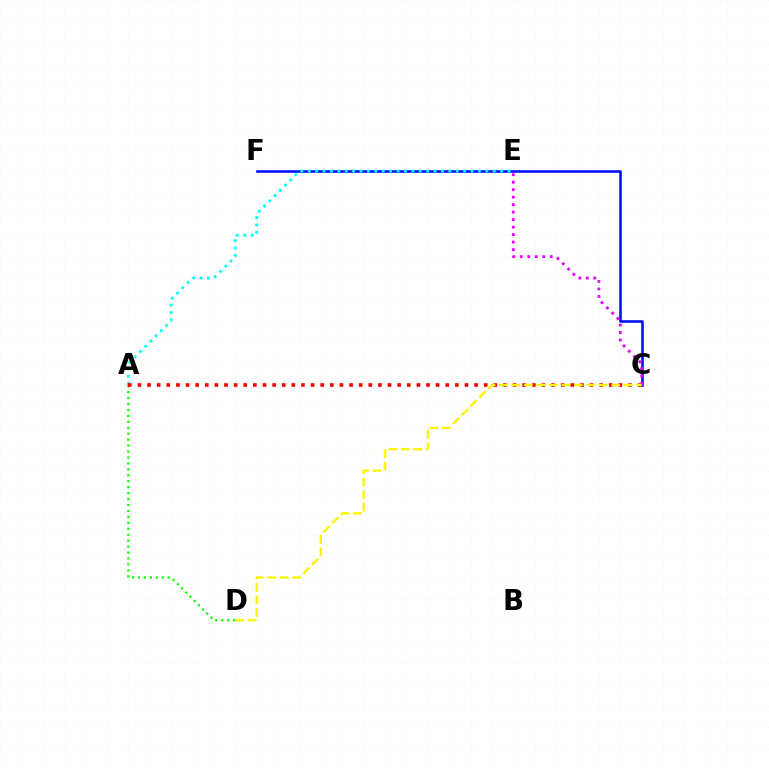{('C', 'F'): [{'color': '#0010ff', 'line_style': 'solid', 'thickness': 1.87}], ('A', 'D'): [{'color': '#08ff00', 'line_style': 'dotted', 'thickness': 1.61}], ('A', 'E'): [{'color': '#00fff6', 'line_style': 'dotted', 'thickness': 2.01}], ('A', 'C'): [{'color': '#ff0000', 'line_style': 'dotted', 'thickness': 2.61}], ('C', 'E'): [{'color': '#ee00ff', 'line_style': 'dotted', 'thickness': 2.04}], ('C', 'D'): [{'color': '#fcf500', 'line_style': 'dashed', 'thickness': 1.69}]}